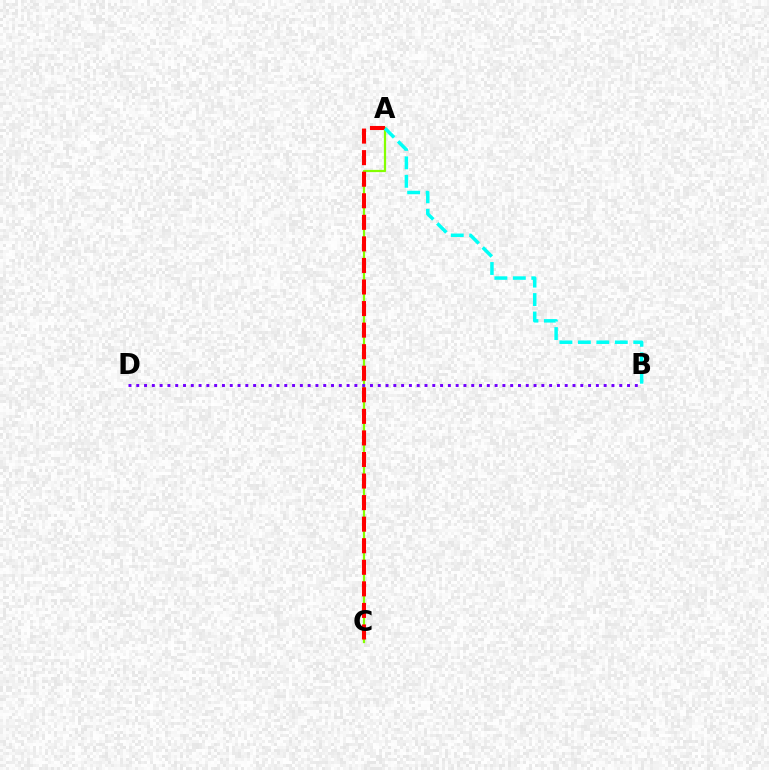{('A', 'C'): [{'color': '#84ff00', 'line_style': 'solid', 'thickness': 1.61}, {'color': '#ff0000', 'line_style': 'dashed', 'thickness': 2.93}], ('B', 'D'): [{'color': '#7200ff', 'line_style': 'dotted', 'thickness': 2.12}], ('A', 'B'): [{'color': '#00fff6', 'line_style': 'dashed', 'thickness': 2.51}]}